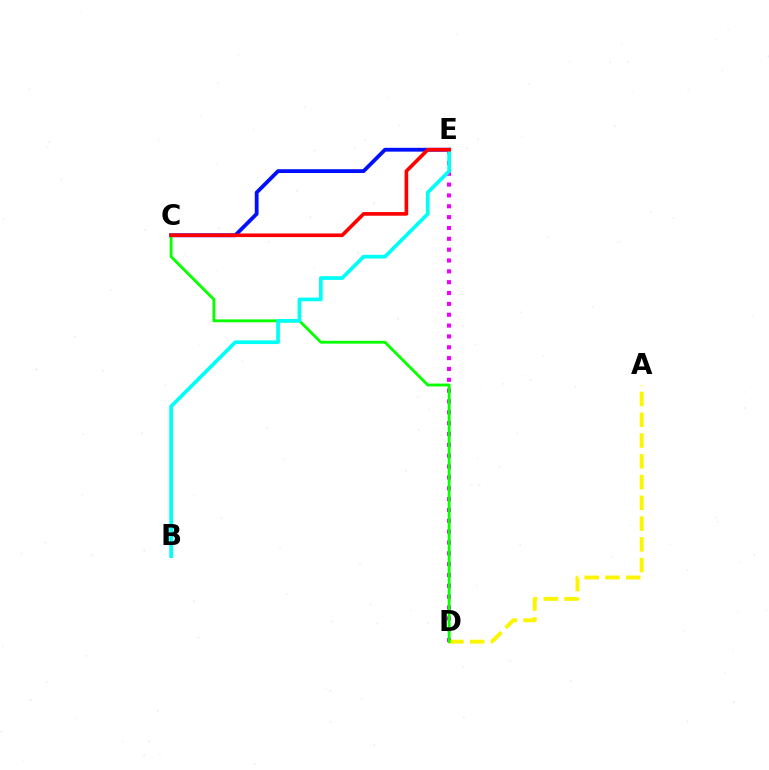{('D', 'E'): [{'color': '#ee00ff', 'line_style': 'dotted', 'thickness': 2.95}], ('C', 'E'): [{'color': '#0010ff', 'line_style': 'solid', 'thickness': 2.75}, {'color': '#ff0000', 'line_style': 'solid', 'thickness': 2.62}], ('A', 'D'): [{'color': '#fcf500', 'line_style': 'dashed', 'thickness': 2.82}], ('C', 'D'): [{'color': '#08ff00', 'line_style': 'solid', 'thickness': 2.05}], ('B', 'E'): [{'color': '#00fff6', 'line_style': 'solid', 'thickness': 2.66}]}